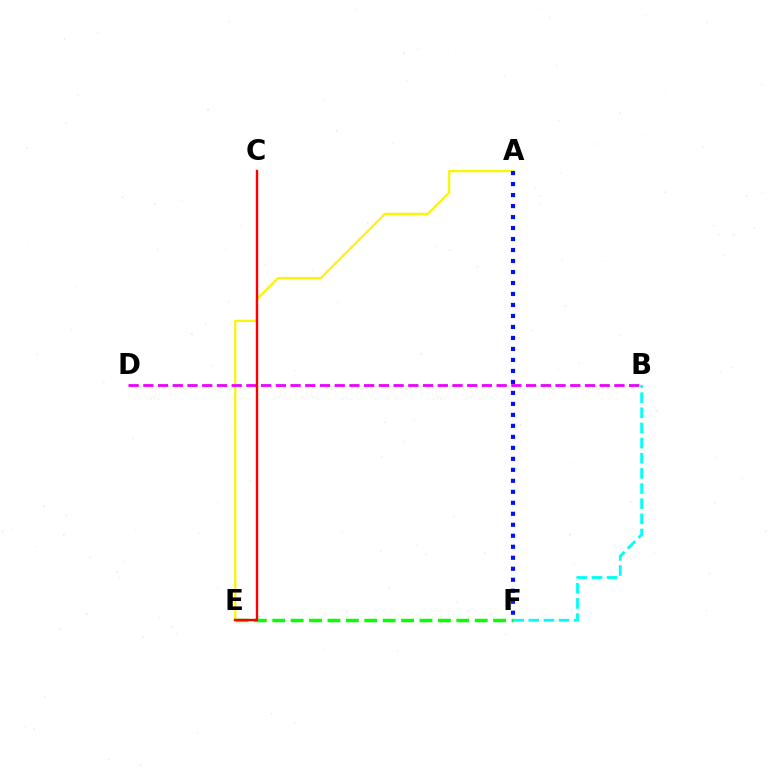{('A', 'E'): [{'color': '#fcf500', 'line_style': 'solid', 'thickness': 1.6}], ('A', 'F'): [{'color': '#0010ff', 'line_style': 'dotted', 'thickness': 2.99}], ('B', 'F'): [{'color': '#00fff6', 'line_style': 'dashed', 'thickness': 2.06}], ('E', 'F'): [{'color': '#08ff00', 'line_style': 'dashed', 'thickness': 2.5}], ('B', 'D'): [{'color': '#ee00ff', 'line_style': 'dashed', 'thickness': 2.0}], ('C', 'E'): [{'color': '#ff0000', 'line_style': 'solid', 'thickness': 1.71}]}